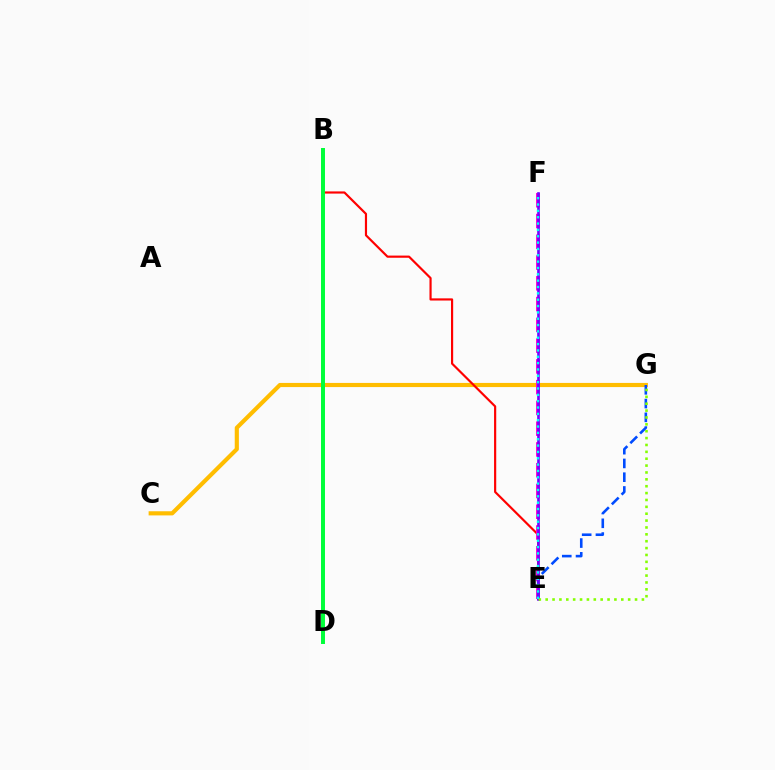{('C', 'G'): [{'color': '#ffbd00', 'line_style': 'solid', 'thickness': 2.98}], ('B', 'E'): [{'color': '#ff0000', 'line_style': 'solid', 'thickness': 1.56}], ('E', 'F'): [{'color': '#ff00cf', 'line_style': 'dashed', 'thickness': 2.82}, {'color': '#7200ff', 'line_style': 'solid', 'thickness': 1.9}, {'color': '#00fff6', 'line_style': 'dotted', 'thickness': 1.72}], ('B', 'D'): [{'color': '#00ff39', 'line_style': 'solid', 'thickness': 2.85}], ('E', 'G'): [{'color': '#004bff', 'line_style': 'dashed', 'thickness': 1.87}, {'color': '#84ff00', 'line_style': 'dotted', 'thickness': 1.87}]}